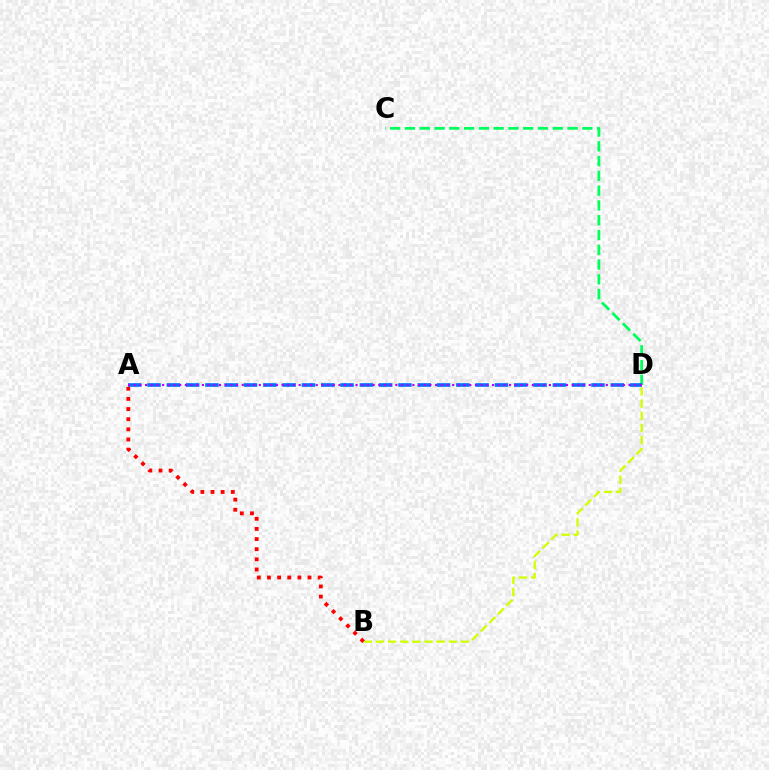{('C', 'D'): [{'color': '#00ff5c', 'line_style': 'dashed', 'thickness': 2.01}], ('A', 'D'): [{'color': '#0074ff', 'line_style': 'dashed', 'thickness': 2.62}, {'color': '#b900ff', 'line_style': 'dotted', 'thickness': 1.55}], ('B', 'D'): [{'color': '#d1ff00', 'line_style': 'dashed', 'thickness': 1.65}], ('A', 'B'): [{'color': '#ff0000', 'line_style': 'dotted', 'thickness': 2.76}]}